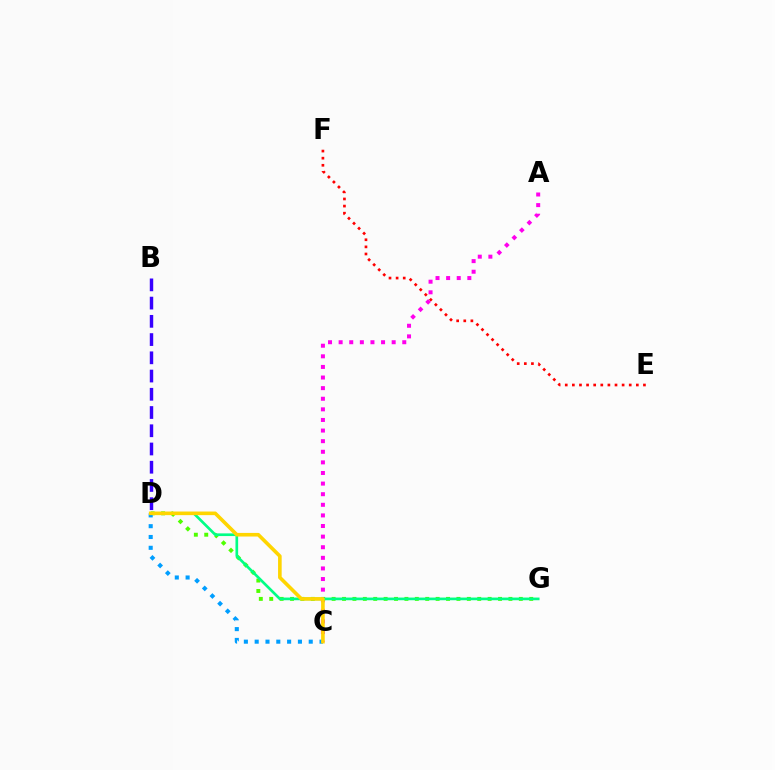{('E', 'F'): [{'color': '#ff0000', 'line_style': 'dotted', 'thickness': 1.93}], ('A', 'C'): [{'color': '#ff00ed', 'line_style': 'dotted', 'thickness': 2.88}], ('D', 'G'): [{'color': '#4fff00', 'line_style': 'dotted', 'thickness': 2.83}, {'color': '#00ff86', 'line_style': 'solid', 'thickness': 1.93}], ('B', 'D'): [{'color': '#3700ff', 'line_style': 'dashed', 'thickness': 2.48}], ('C', 'D'): [{'color': '#009eff', 'line_style': 'dotted', 'thickness': 2.94}, {'color': '#ffd500', 'line_style': 'solid', 'thickness': 2.6}]}